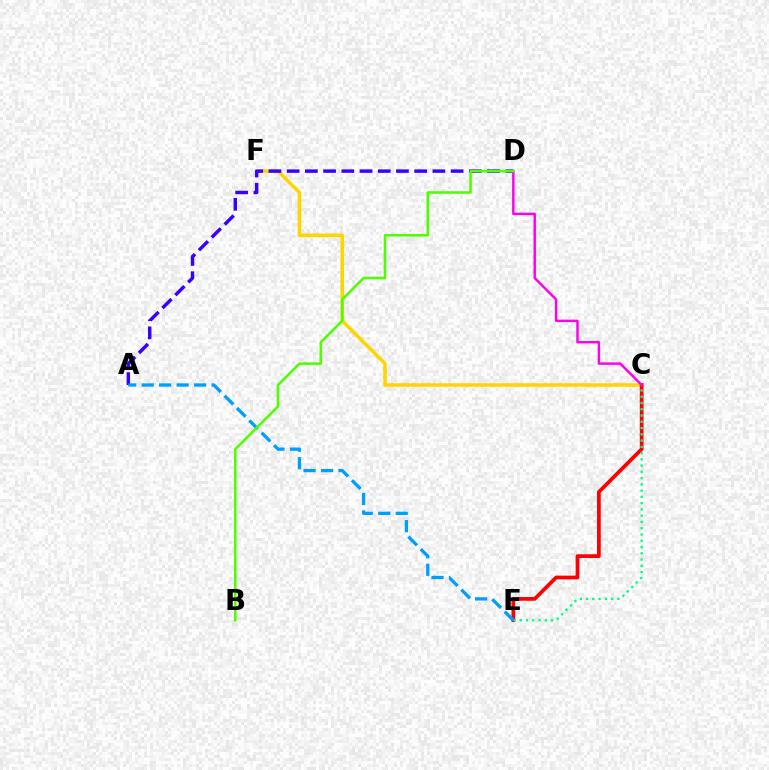{('C', 'F'): [{'color': '#ffd500', 'line_style': 'solid', 'thickness': 2.54}], ('C', 'E'): [{'color': '#ff0000', 'line_style': 'solid', 'thickness': 2.69}, {'color': '#00ff86', 'line_style': 'dotted', 'thickness': 1.7}], ('A', 'D'): [{'color': '#3700ff', 'line_style': 'dashed', 'thickness': 2.47}], ('C', 'D'): [{'color': '#ff00ed', 'line_style': 'solid', 'thickness': 1.76}], ('A', 'E'): [{'color': '#009eff', 'line_style': 'dashed', 'thickness': 2.38}], ('B', 'D'): [{'color': '#4fff00', 'line_style': 'solid', 'thickness': 1.84}]}